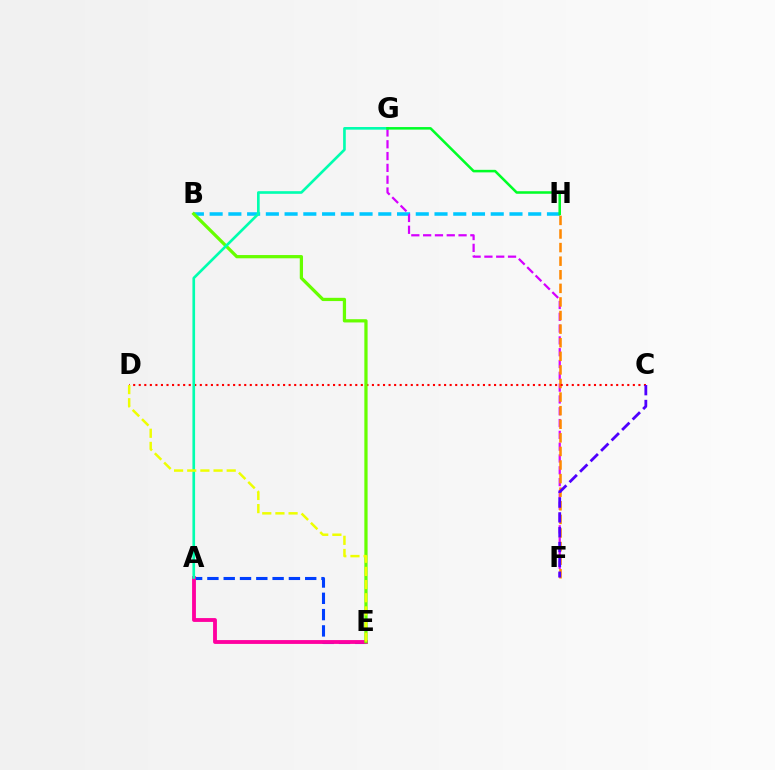{('B', 'H'): [{'color': '#00c7ff', 'line_style': 'dashed', 'thickness': 2.55}], ('A', 'E'): [{'color': '#003fff', 'line_style': 'dashed', 'thickness': 2.21}, {'color': '#ff00a0', 'line_style': 'solid', 'thickness': 2.76}], ('F', 'G'): [{'color': '#d600ff', 'line_style': 'dashed', 'thickness': 1.6}], ('F', 'H'): [{'color': '#ff8800', 'line_style': 'dashed', 'thickness': 1.85}], ('C', 'D'): [{'color': '#ff0000', 'line_style': 'dotted', 'thickness': 1.51}], ('B', 'E'): [{'color': '#66ff00', 'line_style': 'solid', 'thickness': 2.34}], ('A', 'G'): [{'color': '#00ffaf', 'line_style': 'solid', 'thickness': 1.91}], ('C', 'F'): [{'color': '#4f00ff', 'line_style': 'dashed', 'thickness': 2.01}], ('G', 'H'): [{'color': '#00ff27', 'line_style': 'solid', 'thickness': 1.83}], ('D', 'E'): [{'color': '#eeff00', 'line_style': 'dashed', 'thickness': 1.79}]}